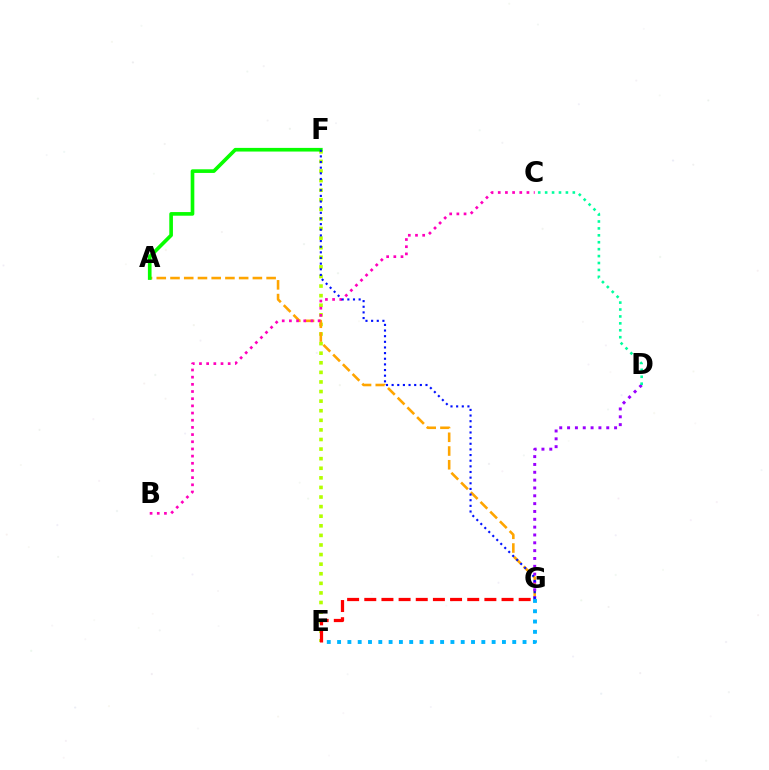{('E', 'F'): [{'color': '#b3ff00', 'line_style': 'dotted', 'thickness': 2.61}], ('A', 'G'): [{'color': '#ffa500', 'line_style': 'dashed', 'thickness': 1.87}], ('E', 'G'): [{'color': '#00b5ff', 'line_style': 'dotted', 'thickness': 2.8}, {'color': '#ff0000', 'line_style': 'dashed', 'thickness': 2.33}], ('D', 'G'): [{'color': '#9b00ff', 'line_style': 'dotted', 'thickness': 2.13}], ('C', 'D'): [{'color': '#00ff9d', 'line_style': 'dotted', 'thickness': 1.88}], ('B', 'C'): [{'color': '#ff00bd', 'line_style': 'dotted', 'thickness': 1.95}], ('A', 'F'): [{'color': '#08ff00', 'line_style': 'solid', 'thickness': 2.63}], ('F', 'G'): [{'color': '#0010ff', 'line_style': 'dotted', 'thickness': 1.53}]}